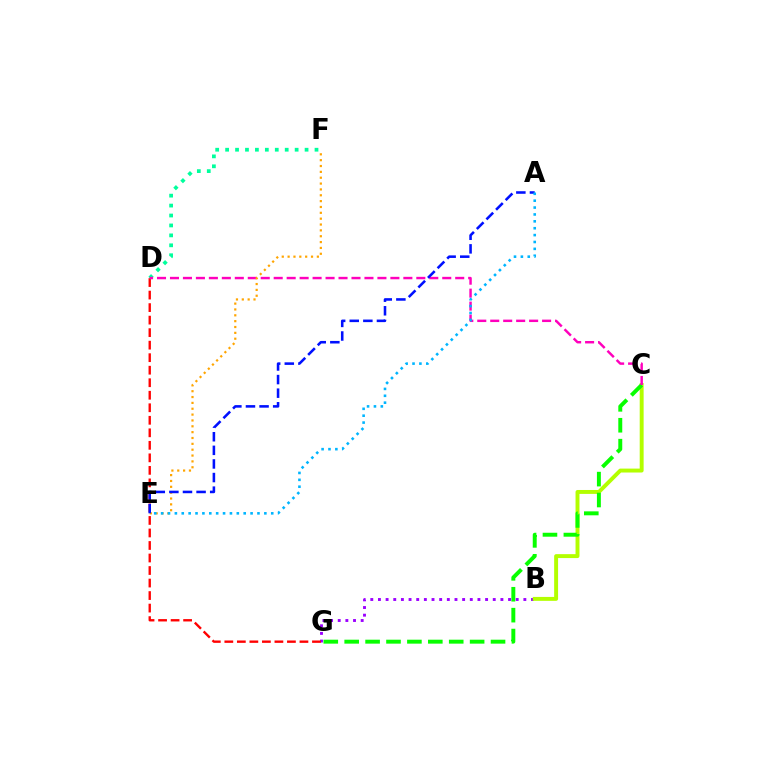{('B', 'G'): [{'color': '#9b00ff', 'line_style': 'dotted', 'thickness': 2.08}], ('D', 'G'): [{'color': '#ff0000', 'line_style': 'dashed', 'thickness': 1.7}], ('B', 'C'): [{'color': '#b3ff00', 'line_style': 'solid', 'thickness': 2.83}], ('D', 'F'): [{'color': '#00ff9d', 'line_style': 'dotted', 'thickness': 2.7}], ('C', 'G'): [{'color': '#08ff00', 'line_style': 'dashed', 'thickness': 2.84}], ('C', 'D'): [{'color': '#ff00bd', 'line_style': 'dashed', 'thickness': 1.76}], ('E', 'F'): [{'color': '#ffa500', 'line_style': 'dotted', 'thickness': 1.59}], ('A', 'E'): [{'color': '#0010ff', 'line_style': 'dashed', 'thickness': 1.85}, {'color': '#00b5ff', 'line_style': 'dotted', 'thickness': 1.87}]}